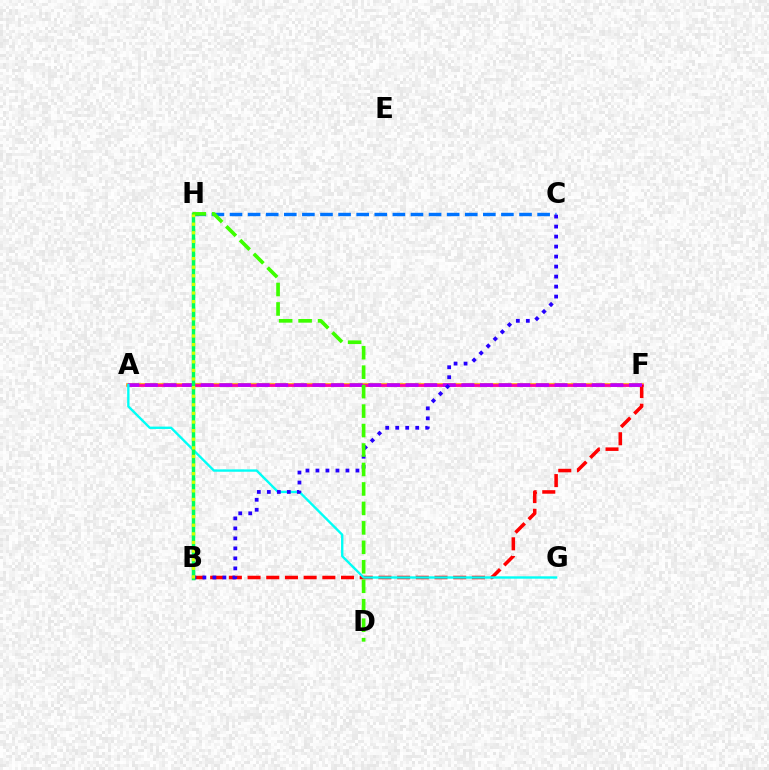{('A', 'F'): [{'color': '#ff9400', 'line_style': 'solid', 'thickness': 2.57}, {'color': '#ff00ac', 'line_style': 'solid', 'thickness': 1.93}, {'color': '#b900ff', 'line_style': 'dashed', 'thickness': 2.53}], ('B', 'F'): [{'color': '#ff0000', 'line_style': 'dashed', 'thickness': 2.54}], ('C', 'H'): [{'color': '#0074ff', 'line_style': 'dashed', 'thickness': 2.46}], ('A', 'G'): [{'color': '#00fff6', 'line_style': 'solid', 'thickness': 1.7}], ('B', 'C'): [{'color': '#2500ff', 'line_style': 'dotted', 'thickness': 2.72}], ('B', 'H'): [{'color': '#00ff5c', 'line_style': 'solid', 'thickness': 2.5}, {'color': '#d1ff00', 'line_style': 'dotted', 'thickness': 2.34}], ('D', 'H'): [{'color': '#3dff00', 'line_style': 'dashed', 'thickness': 2.64}]}